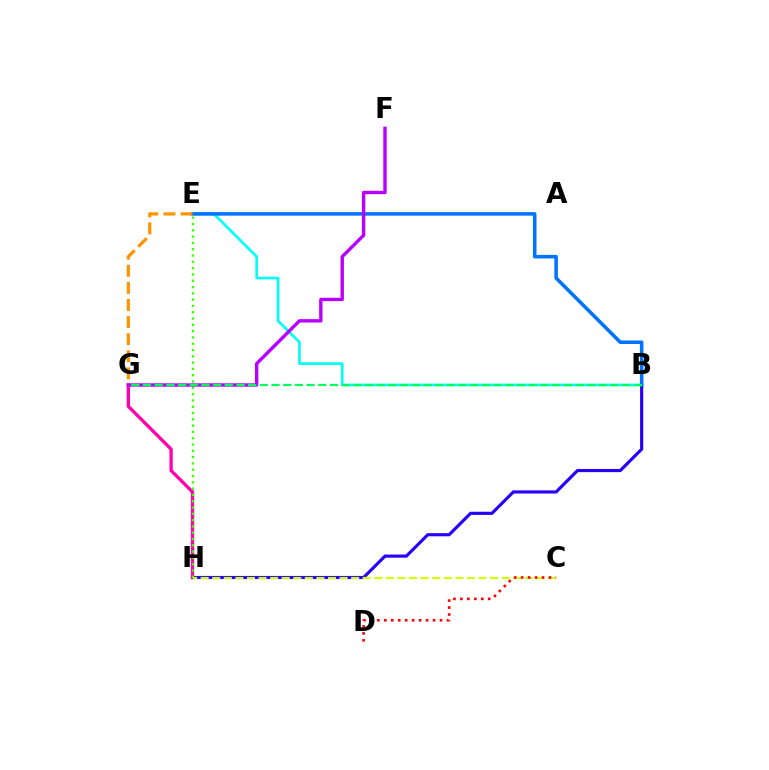{('B', 'E'): [{'color': '#00fff6', 'line_style': 'solid', 'thickness': 1.91}, {'color': '#0074ff', 'line_style': 'solid', 'thickness': 2.55}], ('B', 'H'): [{'color': '#2500ff', 'line_style': 'solid', 'thickness': 2.26}], ('G', 'H'): [{'color': '#ff00ac', 'line_style': 'solid', 'thickness': 2.38}], ('E', 'H'): [{'color': '#3dff00', 'line_style': 'dotted', 'thickness': 1.71}], ('E', 'G'): [{'color': '#ff9400', 'line_style': 'dashed', 'thickness': 2.32}], ('C', 'H'): [{'color': '#d1ff00', 'line_style': 'dashed', 'thickness': 1.57}], ('C', 'D'): [{'color': '#ff0000', 'line_style': 'dotted', 'thickness': 1.89}], ('F', 'G'): [{'color': '#b900ff', 'line_style': 'solid', 'thickness': 2.44}], ('B', 'G'): [{'color': '#00ff5c', 'line_style': 'dashed', 'thickness': 1.59}]}